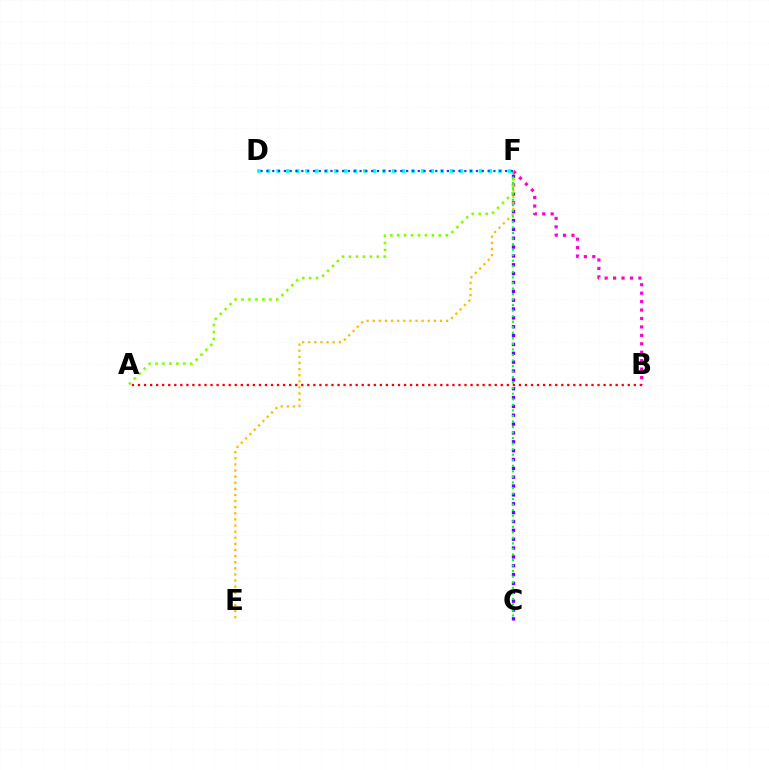{('C', 'F'): [{'color': '#7200ff', 'line_style': 'dotted', 'thickness': 2.4}, {'color': '#00ff39', 'line_style': 'dotted', 'thickness': 1.51}], ('E', 'F'): [{'color': '#ffbd00', 'line_style': 'dotted', 'thickness': 1.66}], ('A', 'F'): [{'color': '#84ff00', 'line_style': 'dotted', 'thickness': 1.89}], ('B', 'F'): [{'color': '#ff00cf', 'line_style': 'dotted', 'thickness': 2.29}], ('D', 'F'): [{'color': '#00fff6', 'line_style': 'dotted', 'thickness': 2.62}, {'color': '#004bff', 'line_style': 'dotted', 'thickness': 1.58}], ('A', 'B'): [{'color': '#ff0000', 'line_style': 'dotted', 'thickness': 1.64}]}